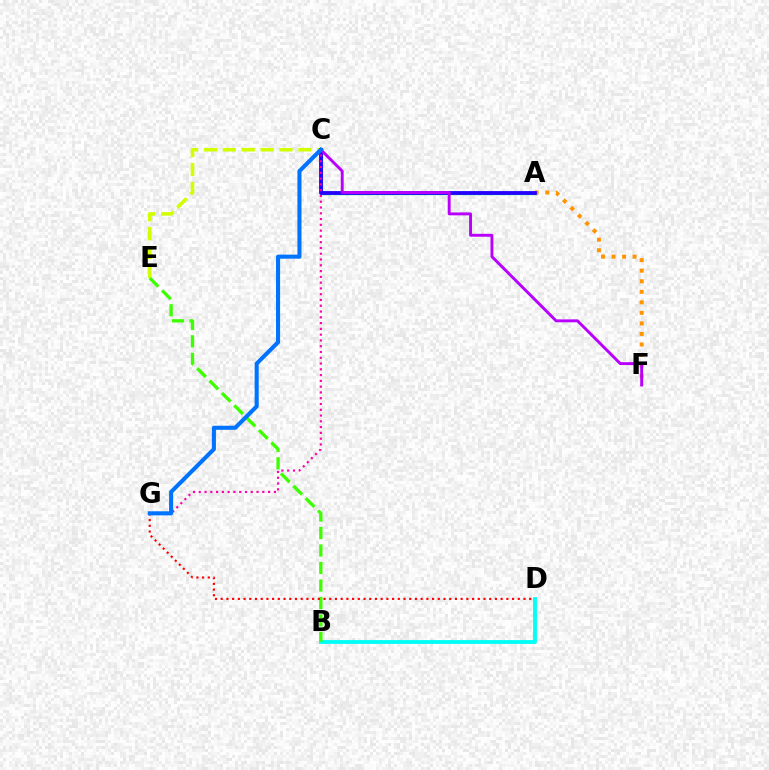{('C', 'E'): [{'color': '#d1ff00', 'line_style': 'dashed', 'thickness': 2.57}], ('A', 'C'): [{'color': '#00ff5c', 'line_style': 'solid', 'thickness': 2.38}, {'color': '#2500ff', 'line_style': 'solid', 'thickness': 2.74}], ('A', 'F'): [{'color': '#ff9400', 'line_style': 'dotted', 'thickness': 2.86}], ('C', 'F'): [{'color': '#b900ff', 'line_style': 'solid', 'thickness': 2.09}], ('B', 'D'): [{'color': '#00fff6', 'line_style': 'solid', 'thickness': 2.77}], ('B', 'E'): [{'color': '#3dff00', 'line_style': 'dashed', 'thickness': 2.38}], ('D', 'G'): [{'color': '#ff0000', 'line_style': 'dotted', 'thickness': 1.55}], ('C', 'G'): [{'color': '#ff00ac', 'line_style': 'dotted', 'thickness': 1.57}, {'color': '#0074ff', 'line_style': 'solid', 'thickness': 2.94}]}